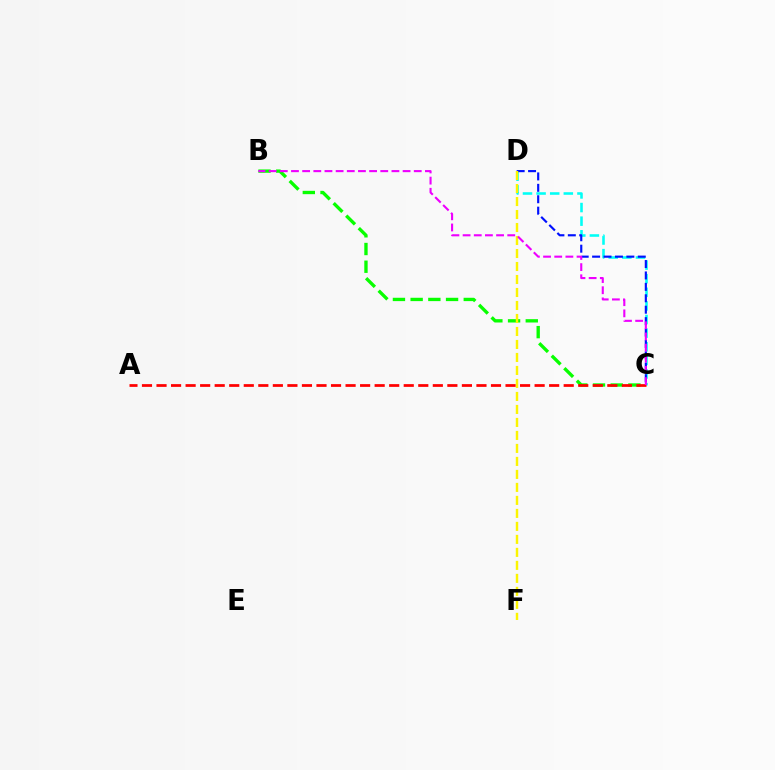{('C', 'D'): [{'color': '#00fff6', 'line_style': 'dashed', 'thickness': 1.85}, {'color': '#0010ff', 'line_style': 'dashed', 'thickness': 1.55}], ('B', 'C'): [{'color': '#08ff00', 'line_style': 'dashed', 'thickness': 2.41}, {'color': '#ee00ff', 'line_style': 'dashed', 'thickness': 1.52}], ('D', 'F'): [{'color': '#fcf500', 'line_style': 'dashed', 'thickness': 1.77}], ('A', 'C'): [{'color': '#ff0000', 'line_style': 'dashed', 'thickness': 1.98}]}